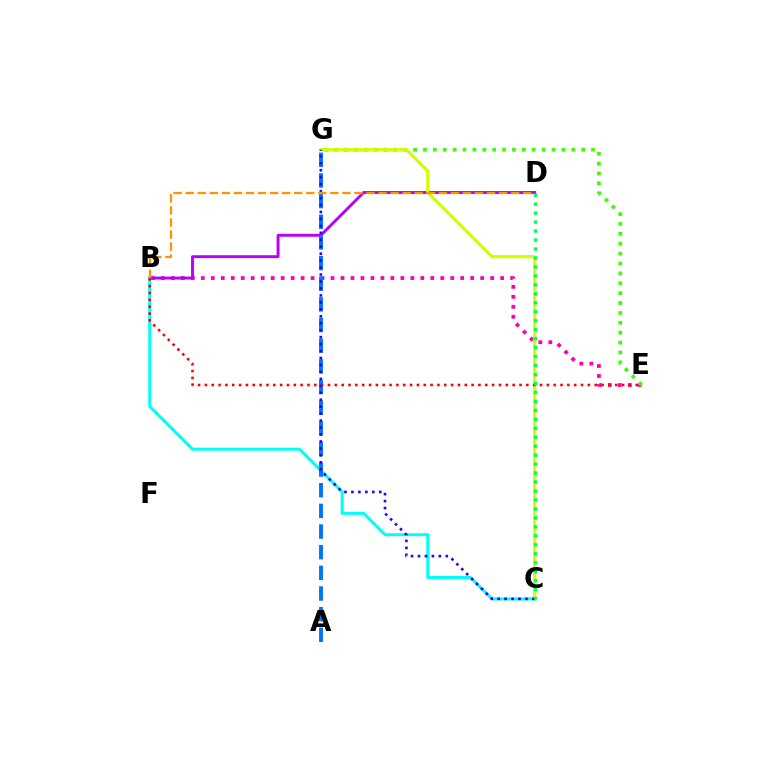{('B', 'E'): [{'color': '#ff00ac', 'line_style': 'dotted', 'thickness': 2.71}, {'color': '#ff0000', 'line_style': 'dotted', 'thickness': 1.86}], ('E', 'G'): [{'color': '#3dff00', 'line_style': 'dotted', 'thickness': 2.69}], ('B', 'D'): [{'color': '#b900ff', 'line_style': 'solid', 'thickness': 2.1}, {'color': '#ff9400', 'line_style': 'dashed', 'thickness': 1.64}], ('C', 'G'): [{'color': '#d1ff00', 'line_style': 'solid', 'thickness': 2.31}, {'color': '#2500ff', 'line_style': 'dotted', 'thickness': 1.89}], ('B', 'C'): [{'color': '#00fff6', 'line_style': 'solid', 'thickness': 2.17}], ('A', 'G'): [{'color': '#0074ff', 'line_style': 'dashed', 'thickness': 2.81}], ('C', 'D'): [{'color': '#00ff5c', 'line_style': 'dotted', 'thickness': 2.44}]}